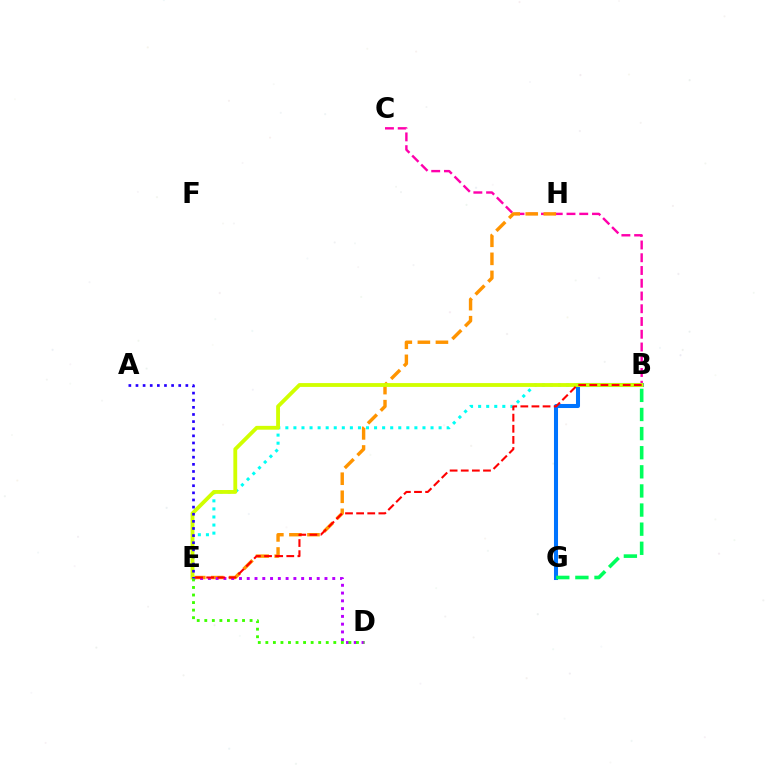{('B', 'C'): [{'color': '#ff00ac', 'line_style': 'dashed', 'thickness': 1.73}], ('E', 'H'): [{'color': '#ff9400', 'line_style': 'dashed', 'thickness': 2.45}], ('B', 'E'): [{'color': '#00fff6', 'line_style': 'dotted', 'thickness': 2.19}, {'color': '#d1ff00', 'line_style': 'solid', 'thickness': 2.76}, {'color': '#ff0000', 'line_style': 'dashed', 'thickness': 1.51}], ('D', 'E'): [{'color': '#b900ff', 'line_style': 'dotted', 'thickness': 2.11}, {'color': '#3dff00', 'line_style': 'dotted', 'thickness': 2.05}], ('B', 'G'): [{'color': '#0074ff', 'line_style': 'solid', 'thickness': 2.92}, {'color': '#00ff5c', 'line_style': 'dashed', 'thickness': 2.6}], ('A', 'E'): [{'color': '#2500ff', 'line_style': 'dotted', 'thickness': 1.94}]}